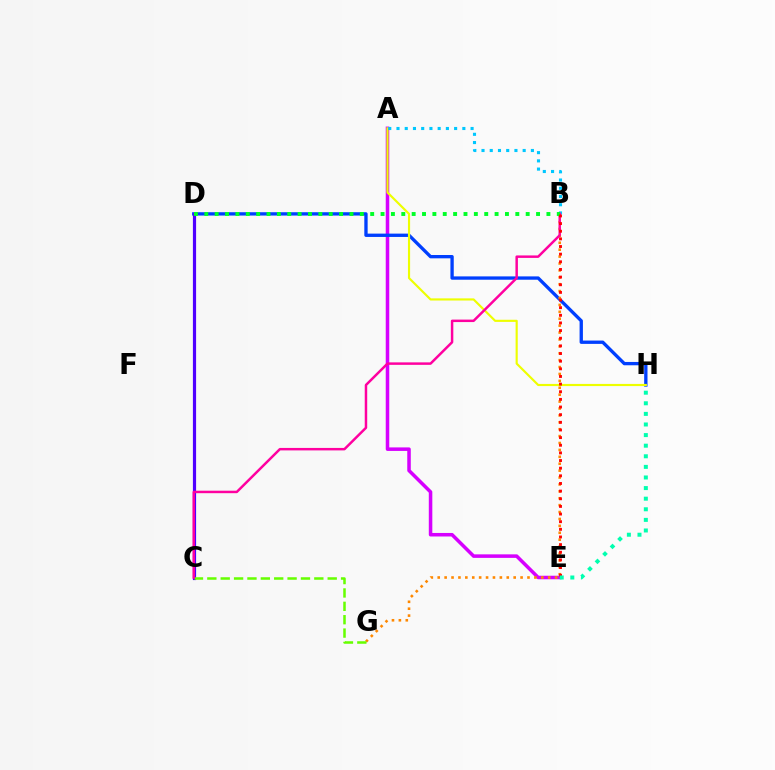{('A', 'E'): [{'color': '#d600ff', 'line_style': 'solid', 'thickness': 2.54}], ('D', 'H'): [{'color': '#003fff', 'line_style': 'solid', 'thickness': 2.39}], ('A', 'H'): [{'color': '#eeff00', 'line_style': 'solid', 'thickness': 1.55}], ('B', 'G'): [{'color': '#ff8800', 'line_style': 'dotted', 'thickness': 1.88}], ('A', 'B'): [{'color': '#00c7ff', 'line_style': 'dotted', 'thickness': 2.24}], ('C', 'D'): [{'color': '#4f00ff', 'line_style': 'solid', 'thickness': 2.3}], ('C', 'G'): [{'color': '#66ff00', 'line_style': 'dashed', 'thickness': 1.82}], ('B', 'C'): [{'color': '#ff00a0', 'line_style': 'solid', 'thickness': 1.78}], ('B', 'D'): [{'color': '#00ff27', 'line_style': 'dotted', 'thickness': 2.82}], ('B', 'E'): [{'color': '#ff0000', 'line_style': 'dotted', 'thickness': 2.08}], ('E', 'H'): [{'color': '#00ffaf', 'line_style': 'dotted', 'thickness': 2.88}]}